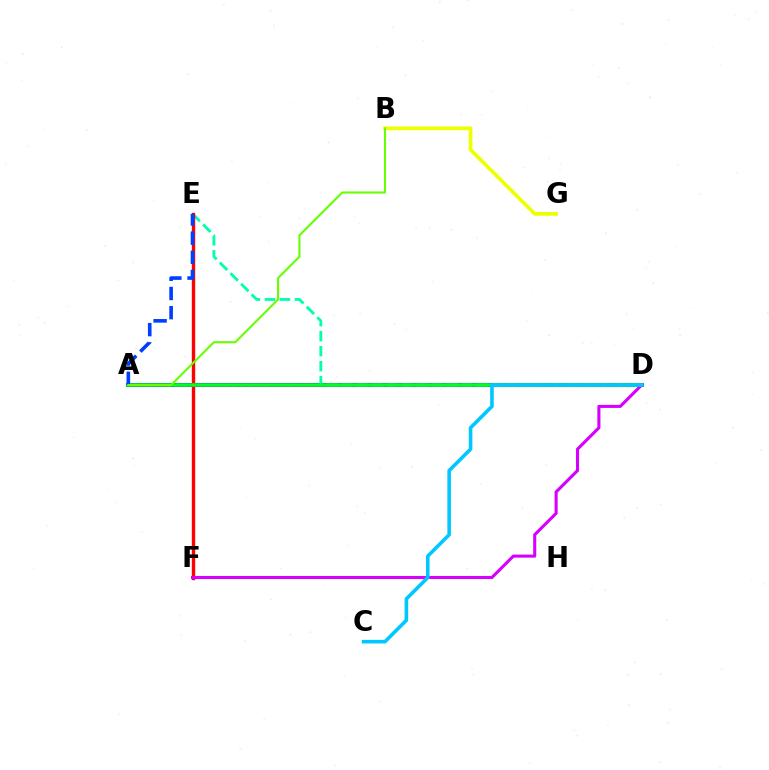{('A', 'D'): [{'color': '#ff8800', 'line_style': 'dashed', 'thickness': 2.92}, {'color': '#4f00ff', 'line_style': 'solid', 'thickness': 2.89}, {'color': '#ff00a0', 'line_style': 'dotted', 'thickness': 2.21}, {'color': '#00ff27', 'line_style': 'solid', 'thickness': 2.54}], ('B', 'G'): [{'color': '#eeff00', 'line_style': 'solid', 'thickness': 2.68}], ('D', 'E'): [{'color': '#00ffaf', 'line_style': 'dashed', 'thickness': 2.04}], ('E', 'F'): [{'color': '#ff0000', 'line_style': 'solid', 'thickness': 2.43}], ('A', 'E'): [{'color': '#003fff', 'line_style': 'dashed', 'thickness': 2.61}], ('D', 'F'): [{'color': '#d600ff', 'line_style': 'solid', 'thickness': 2.21}], ('C', 'D'): [{'color': '#00c7ff', 'line_style': 'solid', 'thickness': 2.58}], ('A', 'B'): [{'color': '#66ff00', 'line_style': 'solid', 'thickness': 1.5}]}